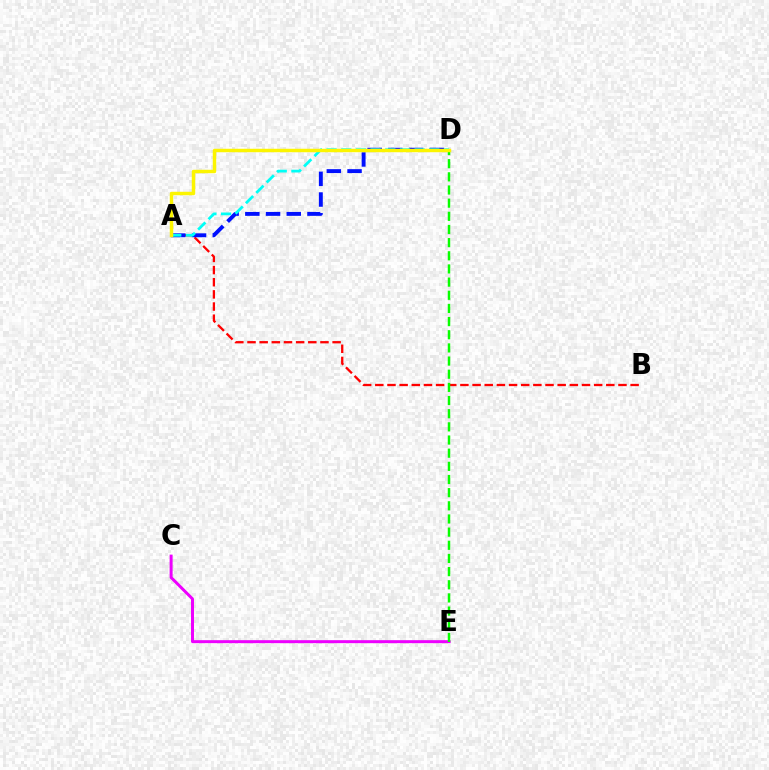{('A', 'B'): [{'color': '#ff0000', 'line_style': 'dashed', 'thickness': 1.65}], ('A', 'D'): [{'color': '#0010ff', 'line_style': 'dashed', 'thickness': 2.81}, {'color': '#00fff6', 'line_style': 'dashed', 'thickness': 1.99}, {'color': '#fcf500', 'line_style': 'solid', 'thickness': 2.49}], ('C', 'E'): [{'color': '#ee00ff', 'line_style': 'solid', 'thickness': 2.15}], ('D', 'E'): [{'color': '#08ff00', 'line_style': 'dashed', 'thickness': 1.79}]}